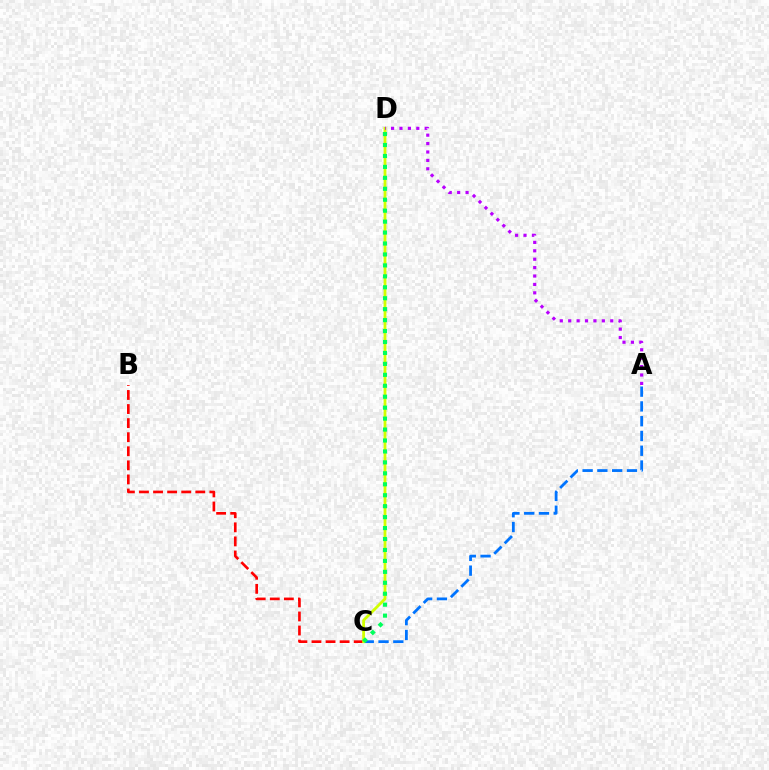{('B', 'C'): [{'color': '#ff0000', 'line_style': 'dashed', 'thickness': 1.91}], ('A', 'C'): [{'color': '#0074ff', 'line_style': 'dashed', 'thickness': 2.01}], ('C', 'D'): [{'color': '#d1ff00', 'line_style': 'solid', 'thickness': 2.02}, {'color': '#00ff5c', 'line_style': 'dotted', 'thickness': 2.97}], ('A', 'D'): [{'color': '#b900ff', 'line_style': 'dotted', 'thickness': 2.28}]}